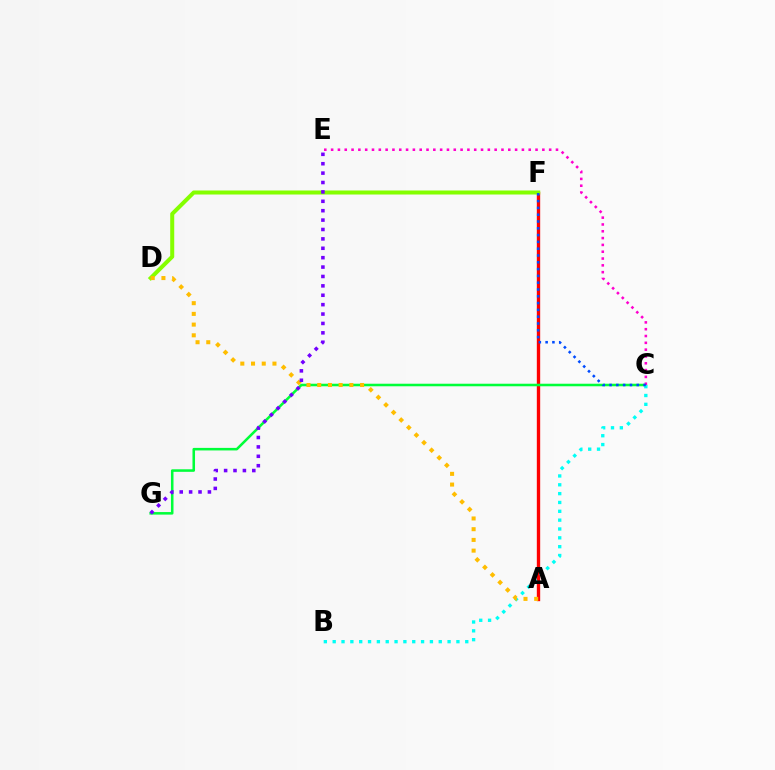{('A', 'F'): [{'color': '#ff0000', 'line_style': 'solid', 'thickness': 2.42}], ('C', 'G'): [{'color': '#00ff39', 'line_style': 'solid', 'thickness': 1.83}], ('B', 'C'): [{'color': '#00fff6', 'line_style': 'dotted', 'thickness': 2.4}], ('D', 'F'): [{'color': '#84ff00', 'line_style': 'solid', 'thickness': 2.9}], ('A', 'D'): [{'color': '#ffbd00', 'line_style': 'dotted', 'thickness': 2.91}], ('C', 'E'): [{'color': '#ff00cf', 'line_style': 'dotted', 'thickness': 1.85}], ('C', 'F'): [{'color': '#004bff', 'line_style': 'dotted', 'thickness': 1.85}], ('E', 'G'): [{'color': '#7200ff', 'line_style': 'dotted', 'thickness': 2.55}]}